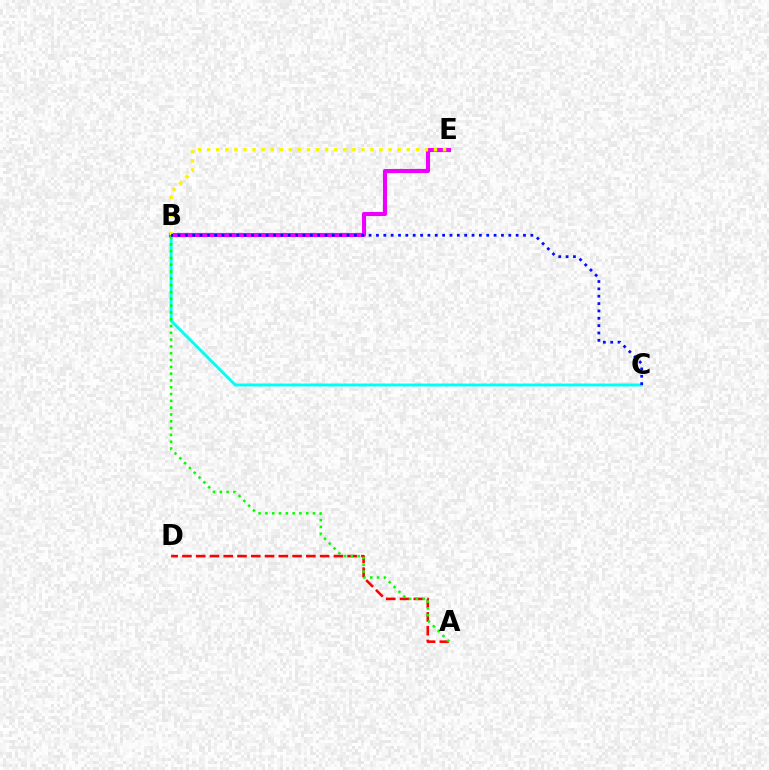{('B', 'C'): [{'color': '#00fff6', 'line_style': 'solid', 'thickness': 2.1}, {'color': '#0010ff', 'line_style': 'dotted', 'thickness': 2.0}], ('B', 'E'): [{'color': '#ee00ff', 'line_style': 'solid', 'thickness': 2.95}, {'color': '#fcf500', 'line_style': 'dotted', 'thickness': 2.46}], ('A', 'D'): [{'color': '#ff0000', 'line_style': 'dashed', 'thickness': 1.87}], ('A', 'B'): [{'color': '#08ff00', 'line_style': 'dotted', 'thickness': 1.85}]}